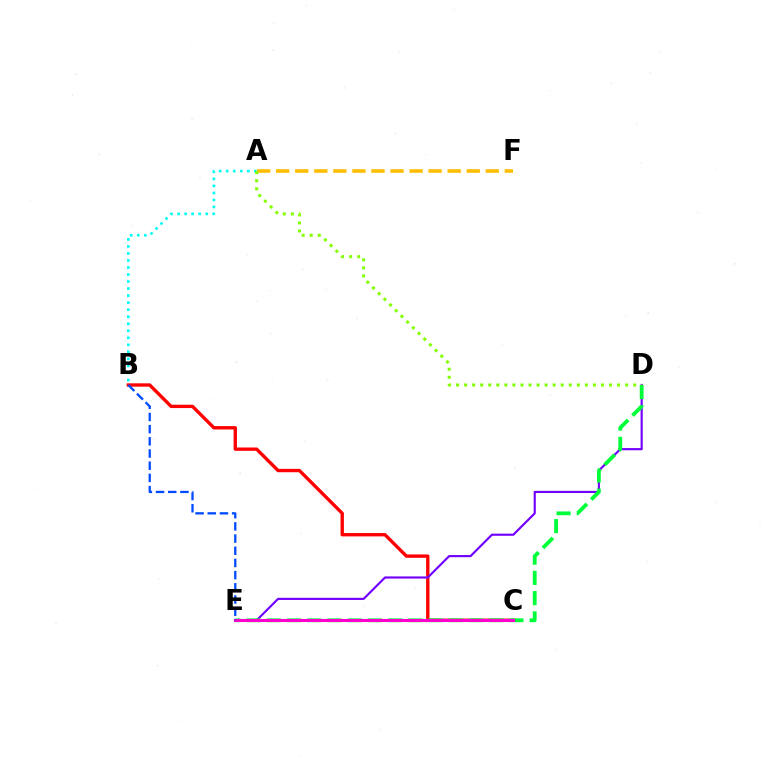{('B', 'C'): [{'color': '#ff0000', 'line_style': 'solid', 'thickness': 2.41}], ('A', 'B'): [{'color': '#00fff6', 'line_style': 'dotted', 'thickness': 1.91}], ('A', 'F'): [{'color': '#ffbd00', 'line_style': 'dashed', 'thickness': 2.59}], ('D', 'E'): [{'color': '#7200ff', 'line_style': 'solid', 'thickness': 1.56}, {'color': '#00ff39', 'line_style': 'dashed', 'thickness': 2.75}], ('C', 'E'): [{'color': '#ff00cf', 'line_style': 'solid', 'thickness': 2.22}], ('A', 'D'): [{'color': '#84ff00', 'line_style': 'dotted', 'thickness': 2.19}], ('B', 'E'): [{'color': '#004bff', 'line_style': 'dashed', 'thickness': 1.66}]}